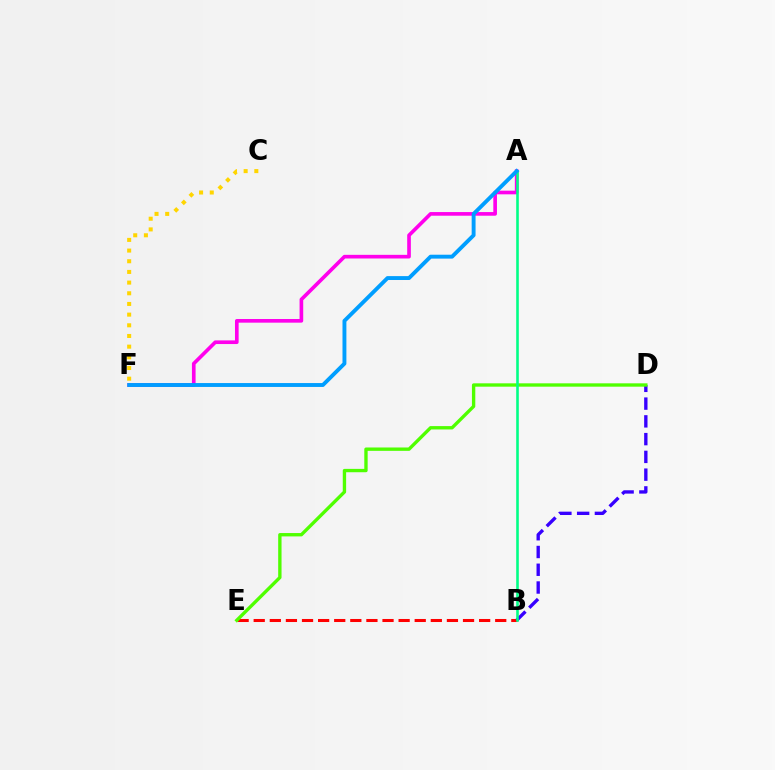{('B', 'E'): [{'color': '#ff0000', 'line_style': 'dashed', 'thickness': 2.19}], ('B', 'D'): [{'color': '#3700ff', 'line_style': 'dashed', 'thickness': 2.41}], ('D', 'E'): [{'color': '#4fff00', 'line_style': 'solid', 'thickness': 2.41}], ('A', 'F'): [{'color': '#ff00ed', 'line_style': 'solid', 'thickness': 2.63}, {'color': '#009eff', 'line_style': 'solid', 'thickness': 2.8}], ('A', 'B'): [{'color': '#00ff86', 'line_style': 'solid', 'thickness': 1.87}], ('C', 'F'): [{'color': '#ffd500', 'line_style': 'dotted', 'thickness': 2.9}]}